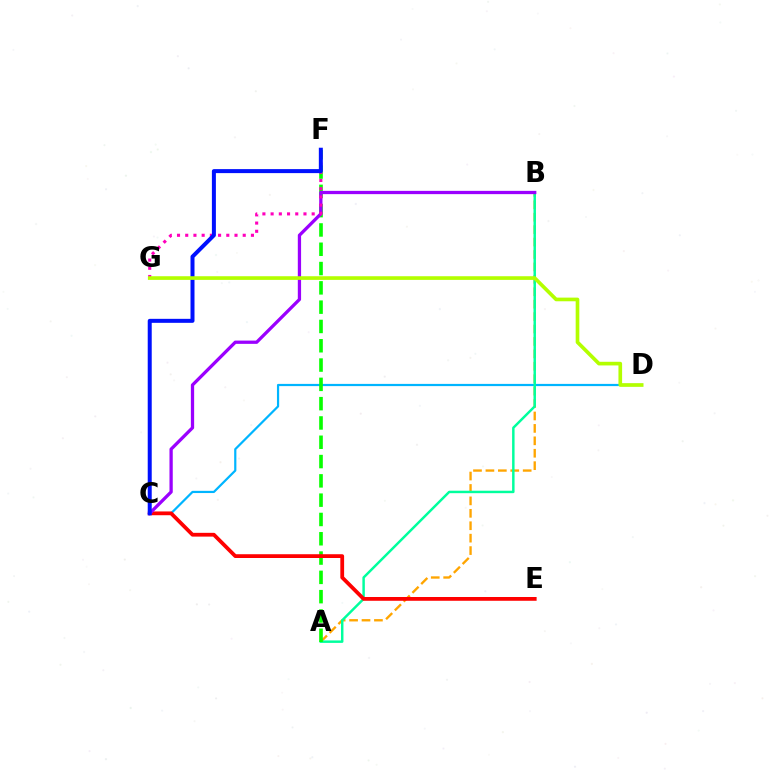{('C', 'D'): [{'color': '#00b5ff', 'line_style': 'solid', 'thickness': 1.59}], ('A', 'B'): [{'color': '#ffa500', 'line_style': 'dashed', 'thickness': 1.69}, {'color': '#00ff9d', 'line_style': 'solid', 'thickness': 1.77}], ('A', 'F'): [{'color': '#08ff00', 'line_style': 'dashed', 'thickness': 2.62}], ('C', 'E'): [{'color': '#ff0000', 'line_style': 'solid', 'thickness': 2.72}], ('B', 'C'): [{'color': '#9b00ff', 'line_style': 'solid', 'thickness': 2.36}], ('F', 'G'): [{'color': '#ff00bd', 'line_style': 'dotted', 'thickness': 2.23}], ('C', 'F'): [{'color': '#0010ff', 'line_style': 'solid', 'thickness': 2.88}], ('D', 'G'): [{'color': '#b3ff00', 'line_style': 'solid', 'thickness': 2.63}]}